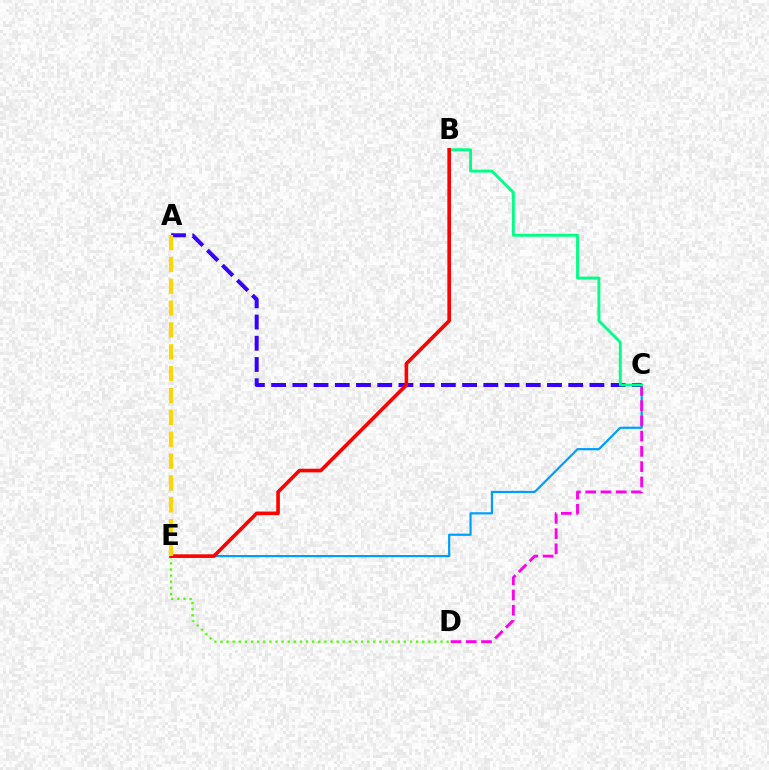{('C', 'E'): [{'color': '#009eff', 'line_style': 'solid', 'thickness': 1.6}], ('C', 'D'): [{'color': '#ff00ed', 'line_style': 'dashed', 'thickness': 2.07}], ('A', 'C'): [{'color': '#3700ff', 'line_style': 'dashed', 'thickness': 2.88}], ('D', 'E'): [{'color': '#4fff00', 'line_style': 'dotted', 'thickness': 1.66}], ('B', 'C'): [{'color': '#00ff86', 'line_style': 'solid', 'thickness': 2.07}], ('B', 'E'): [{'color': '#ff0000', 'line_style': 'solid', 'thickness': 2.61}], ('A', 'E'): [{'color': '#ffd500', 'line_style': 'dashed', 'thickness': 2.97}]}